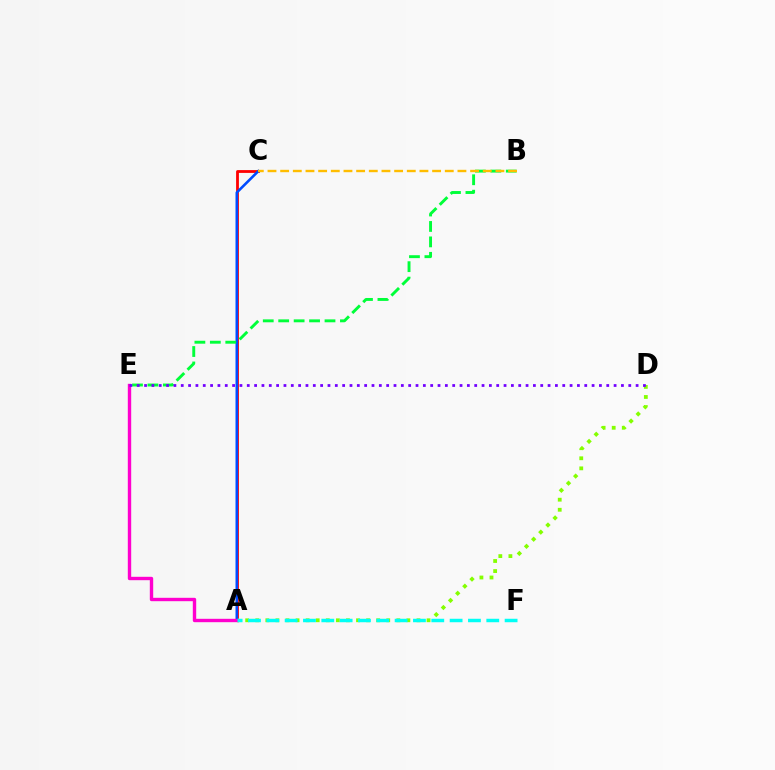{('A', 'C'): [{'color': '#ff0000', 'line_style': 'solid', 'thickness': 2.02}, {'color': '#004bff', 'line_style': 'solid', 'thickness': 1.87}], ('A', 'D'): [{'color': '#84ff00', 'line_style': 'dotted', 'thickness': 2.74}], ('B', 'E'): [{'color': '#00ff39', 'line_style': 'dashed', 'thickness': 2.1}], ('A', 'E'): [{'color': '#ff00cf', 'line_style': 'solid', 'thickness': 2.44}], ('B', 'C'): [{'color': '#ffbd00', 'line_style': 'dashed', 'thickness': 1.72}], ('A', 'F'): [{'color': '#00fff6', 'line_style': 'dashed', 'thickness': 2.49}], ('D', 'E'): [{'color': '#7200ff', 'line_style': 'dotted', 'thickness': 1.99}]}